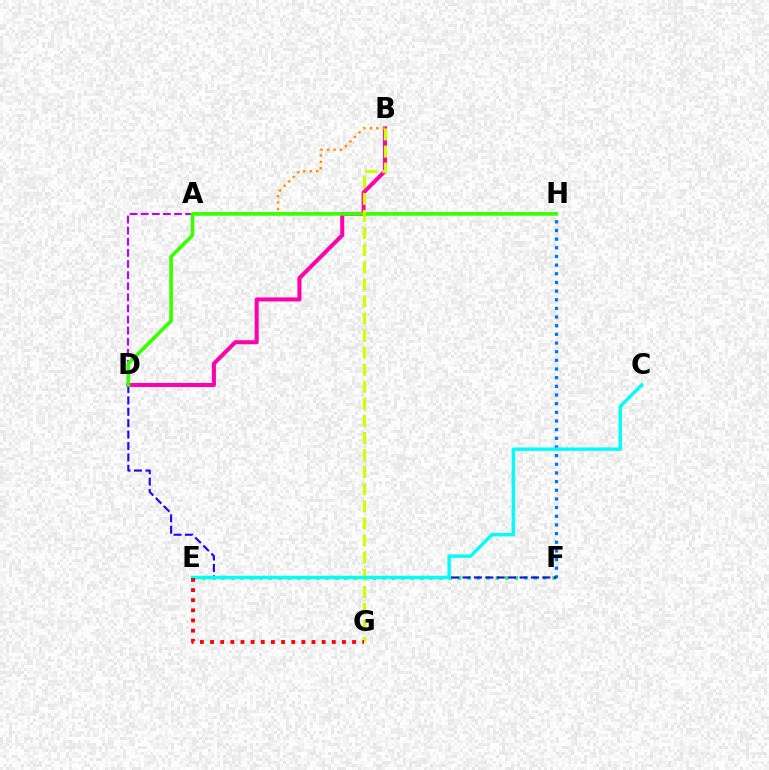{('E', 'F'): [{'color': '#00ff5c', 'line_style': 'dotted', 'thickness': 2.57}], ('B', 'D'): [{'color': '#ff00ac', 'line_style': 'solid', 'thickness': 2.91}], ('F', 'H'): [{'color': '#0074ff', 'line_style': 'dotted', 'thickness': 2.35}], ('D', 'F'): [{'color': '#2500ff', 'line_style': 'dashed', 'thickness': 1.55}], ('A', 'B'): [{'color': '#ff9400', 'line_style': 'dotted', 'thickness': 1.75}], ('A', 'D'): [{'color': '#b900ff', 'line_style': 'dashed', 'thickness': 1.51}], ('D', 'H'): [{'color': '#3dff00', 'line_style': 'solid', 'thickness': 2.65}], ('B', 'G'): [{'color': '#d1ff00', 'line_style': 'dashed', 'thickness': 2.32}], ('C', 'E'): [{'color': '#00fff6', 'line_style': 'solid', 'thickness': 2.45}], ('E', 'G'): [{'color': '#ff0000', 'line_style': 'dotted', 'thickness': 2.76}]}